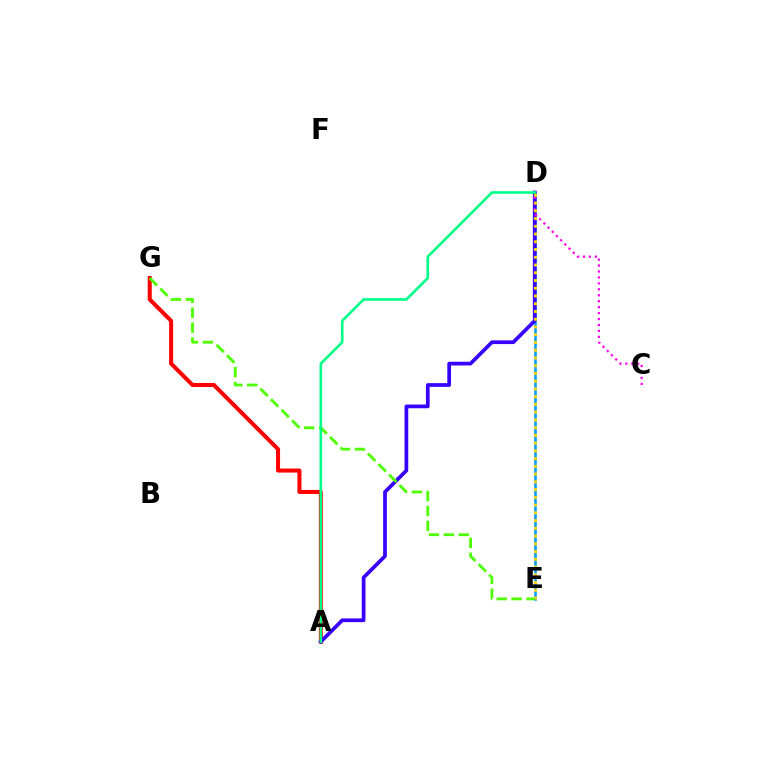{('A', 'G'): [{'color': '#ff0000', 'line_style': 'solid', 'thickness': 2.91}], ('D', 'E'): [{'color': '#009eff', 'line_style': 'solid', 'thickness': 1.83}, {'color': '#ffd500', 'line_style': 'dotted', 'thickness': 2.1}], ('A', 'D'): [{'color': '#3700ff', 'line_style': 'solid', 'thickness': 2.67}, {'color': '#00ff86', 'line_style': 'solid', 'thickness': 1.88}], ('C', 'D'): [{'color': '#ff00ed', 'line_style': 'dotted', 'thickness': 1.61}], ('E', 'G'): [{'color': '#4fff00', 'line_style': 'dashed', 'thickness': 2.03}]}